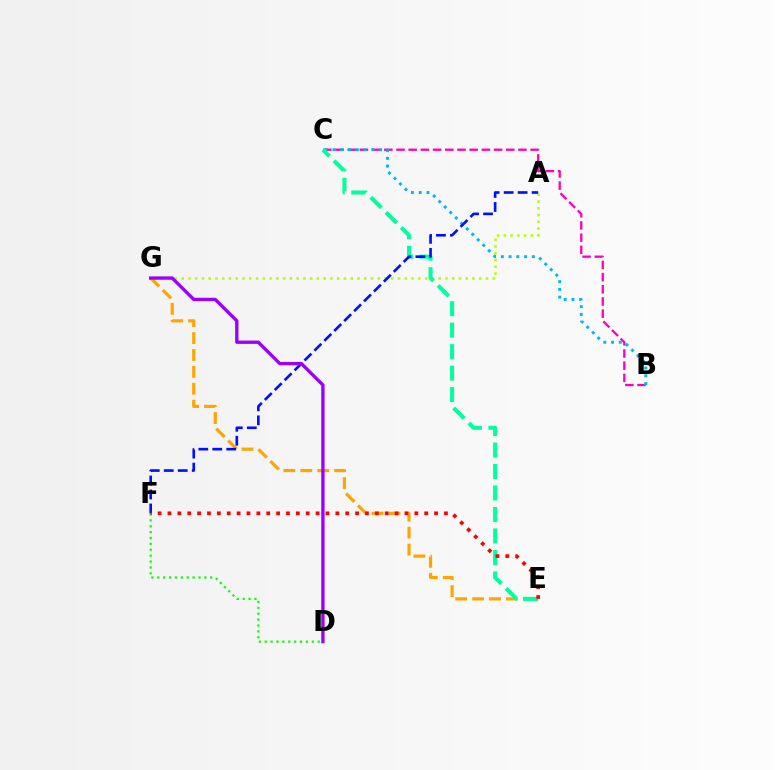{('B', 'C'): [{'color': '#ff00bd', 'line_style': 'dashed', 'thickness': 1.66}, {'color': '#00b5ff', 'line_style': 'dotted', 'thickness': 2.11}], ('A', 'G'): [{'color': '#b3ff00', 'line_style': 'dotted', 'thickness': 1.84}], ('E', 'G'): [{'color': '#ffa500', 'line_style': 'dashed', 'thickness': 2.3}], ('D', 'F'): [{'color': '#08ff00', 'line_style': 'dotted', 'thickness': 1.6}], ('C', 'E'): [{'color': '#00ff9d', 'line_style': 'dashed', 'thickness': 2.92}], ('A', 'F'): [{'color': '#0010ff', 'line_style': 'dashed', 'thickness': 1.9}], ('D', 'G'): [{'color': '#9b00ff', 'line_style': 'solid', 'thickness': 2.4}], ('E', 'F'): [{'color': '#ff0000', 'line_style': 'dotted', 'thickness': 2.68}]}